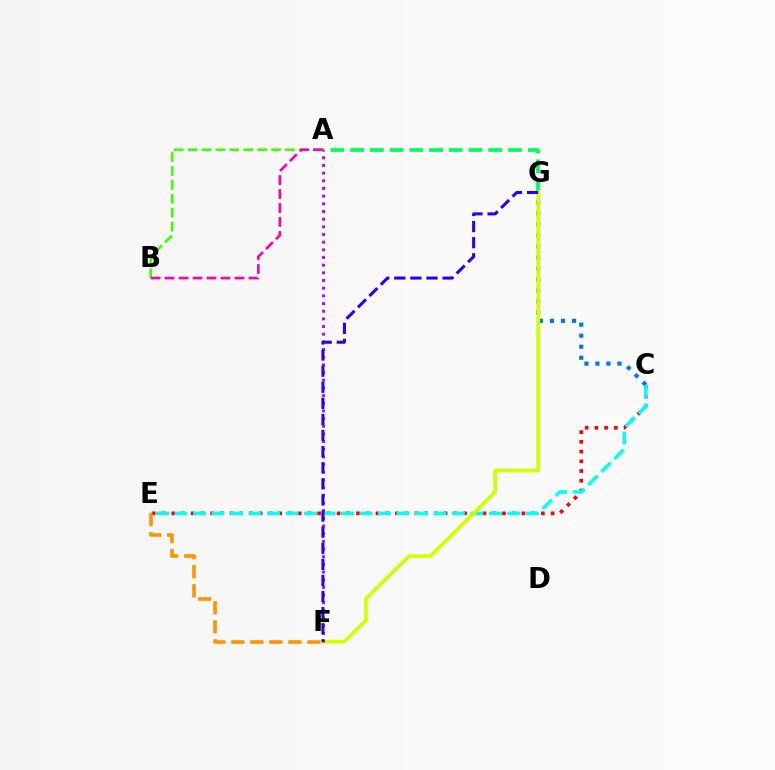{('C', 'E'): [{'color': '#ff0000', 'line_style': 'dotted', 'thickness': 2.64}, {'color': '#00fff6', 'line_style': 'dashed', 'thickness': 2.51}], ('C', 'G'): [{'color': '#0074ff', 'line_style': 'dotted', 'thickness': 3.0}], ('E', 'F'): [{'color': '#ff9400', 'line_style': 'dashed', 'thickness': 2.58}], ('A', 'B'): [{'color': '#3dff00', 'line_style': 'dashed', 'thickness': 1.89}, {'color': '#ff00ac', 'line_style': 'dashed', 'thickness': 1.9}], ('A', 'G'): [{'color': '#00ff5c', 'line_style': 'dashed', 'thickness': 2.68}], ('F', 'G'): [{'color': '#d1ff00', 'line_style': 'solid', 'thickness': 2.67}, {'color': '#2500ff', 'line_style': 'dashed', 'thickness': 2.19}], ('A', 'F'): [{'color': '#b900ff', 'line_style': 'dotted', 'thickness': 2.08}]}